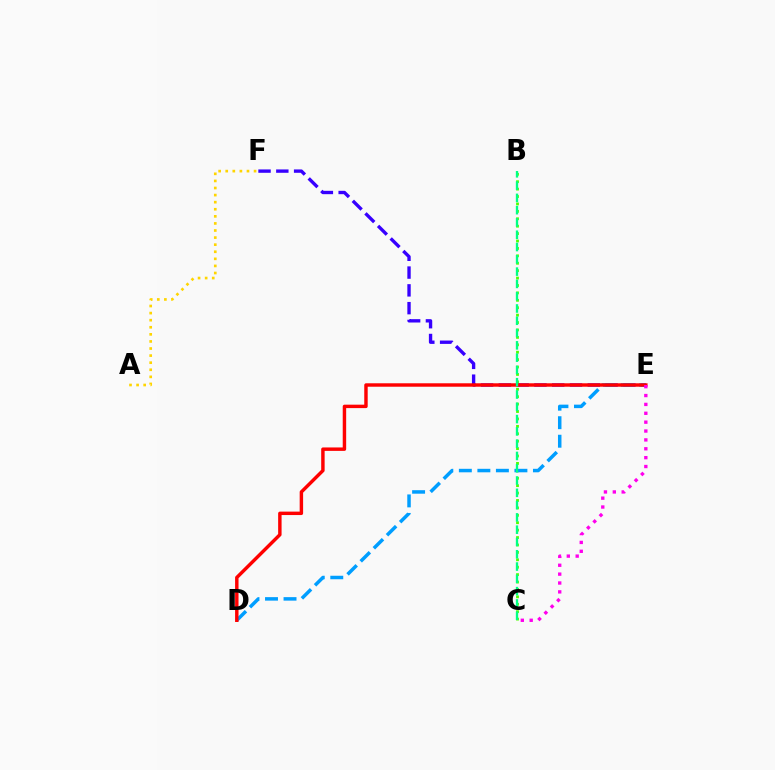{('E', 'F'): [{'color': '#3700ff', 'line_style': 'dashed', 'thickness': 2.42}], ('B', 'C'): [{'color': '#4fff00', 'line_style': 'dotted', 'thickness': 2.01}, {'color': '#00ff86', 'line_style': 'dashed', 'thickness': 1.67}], ('D', 'E'): [{'color': '#009eff', 'line_style': 'dashed', 'thickness': 2.52}, {'color': '#ff0000', 'line_style': 'solid', 'thickness': 2.47}], ('C', 'E'): [{'color': '#ff00ed', 'line_style': 'dotted', 'thickness': 2.41}], ('A', 'F'): [{'color': '#ffd500', 'line_style': 'dotted', 'thickness': 1.92}]}